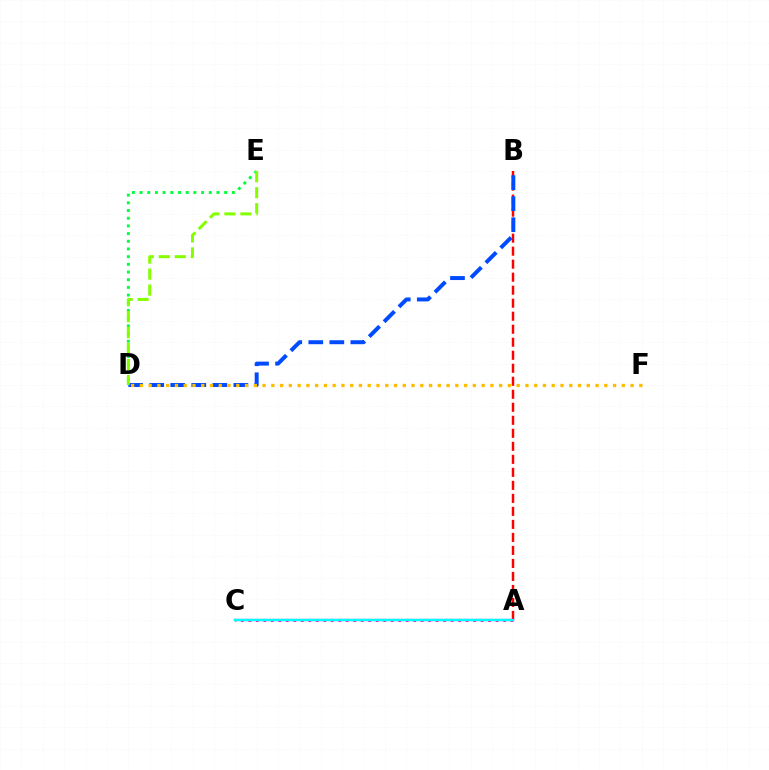{('A', 'C'): [{'color': '#ff00cf', 'line_style': 'dotted', 'thickness': 2.04}, {'color': '#7200ff', 'line_style': 'solid', 'thickness': 1.58}, {'color': '#00fff6', 'line_style': 'solid', 'thickness': 1.71}], ('D', 'E'): [{'color': '#00ff39', 'line_style': 'dotted', 'thickness': 2.09}, {'color': '#84ff00', 'line_style': 'dashed', 'thickness': 2.17}], ('A', 'B'): [{'color': '#ff0000', 'line_style': 'dashed', 'thickness': 1.77}], ('B', 'D'): [{'color': '#004bff', 'line_style': 'dashed', 'thickness': 2.86}], ('D', 'F'): [{'color': '#ffbd00', 'line_style': 'dotted', 'thickness': 2.38}]}